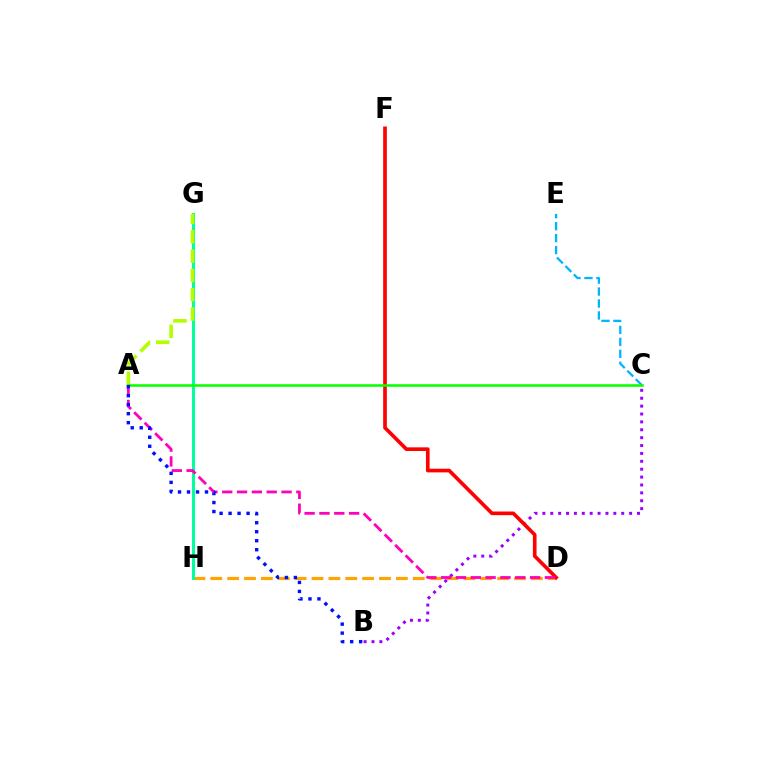{('D', 'H'): [{'color': '#ffa500', 'line_style': 'dashed', 'thickness': 2.29}], ('B', 'C'): [{'color': '#9b00ff', 'line_style': 'dotted', 'thickness': 2.14}], ('G', 'H'): [{'color': '#00ff9d', 'line_style': 'solid', 'thickness': 2.16}], ('C', 'E'): [{'color': '#00b5ff', 'line_style': 'dashed', 'thickness': 1.62}], ('D', 'F'): [{'color': '#ff0000', 'line_style': 'solid', 'thickness': 2.63}], ('A', 'G'): [{'color': '#b3ff00', 'line_style': 'dashed', 'thickness': 2.62}], ('A', 'D'): [{'color': '#ff00bd', 'line_style': 'dashed', 'thickness': 2.01}], ('A', 'C'): [{'color': '#08ff00', 'line_style': 'solid', 'thickness': 1.84}], ('A', 'B'): [{'color': '#0010ff', 'line_style': 'dotted', 'thickness': 2.44}]}